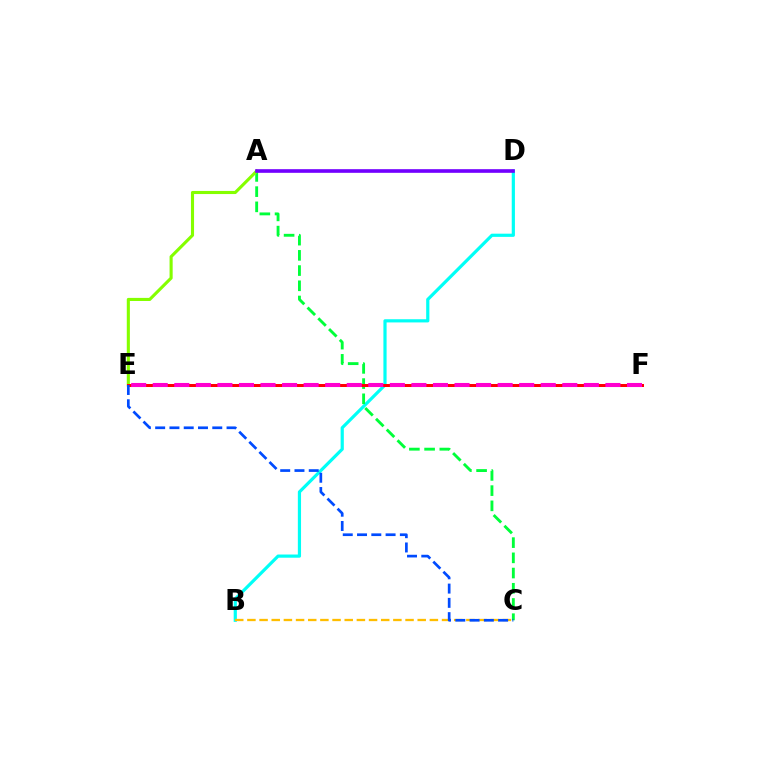{('B', 'D'): [{'color': '#00fff6', 'line_style': 'solid', 'thickness': 2.3}], ('B', 'C'): [{'color': '#ffbd00', 'line_style': 'dashed', 'thickness': 1.65}], ('A', 'C'): [{'color': '#00ff39', 'line_style': 'dashed', 'thickness': 2.07}], ('A', 'E'): [{'color': '#84ff00', 'line_style': 'solid', 'thickness': 2.23}], ('E', 'F'): [{'color': '#ff0000', 'line_style': 'solid', 'thickness': 2.17}, {'color': '#ff00cf', 'line_style': 'dashed', 'thickness': 2.93}], ('C', 'E'): [{'color': '#004bff', 'line_style': 'dashed', 'thickness': 1.94}], ('A', 'D'): [{'color': '#7200ff', 'line_style': 'solid', 'thickness': 2.62}]}